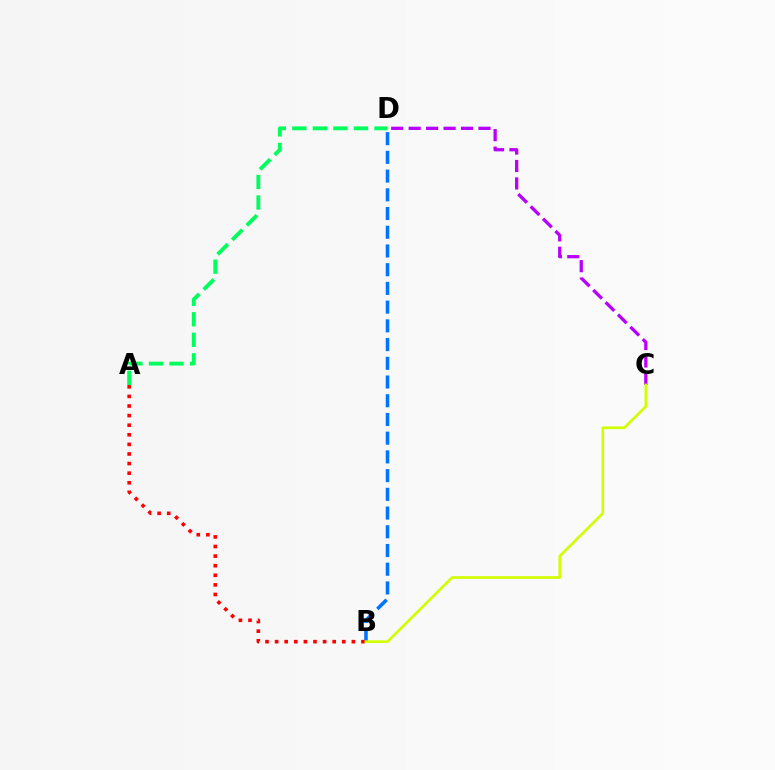{('B', 'D'): [{'color': '#0074ff', 'line_style': 'dashed', 'thickness': 2.54}], ('C', 'D'): [{'color': '#b900ff', 'line_style': 'dashed', 'thickness': 2.37}], ('A', 'B'): [{'color': '#ff0000', 'line_style': 'dotted', 'thickness': 2.61}], ('A', 'D'): [{'color': '#00ff5c', 'line_style': 'dashed', 'thickness': 2.79}], ('B', 'C'): [{'color': '#d1ff00', 'line_style': 'solid', 'thickness': 1.92}]}